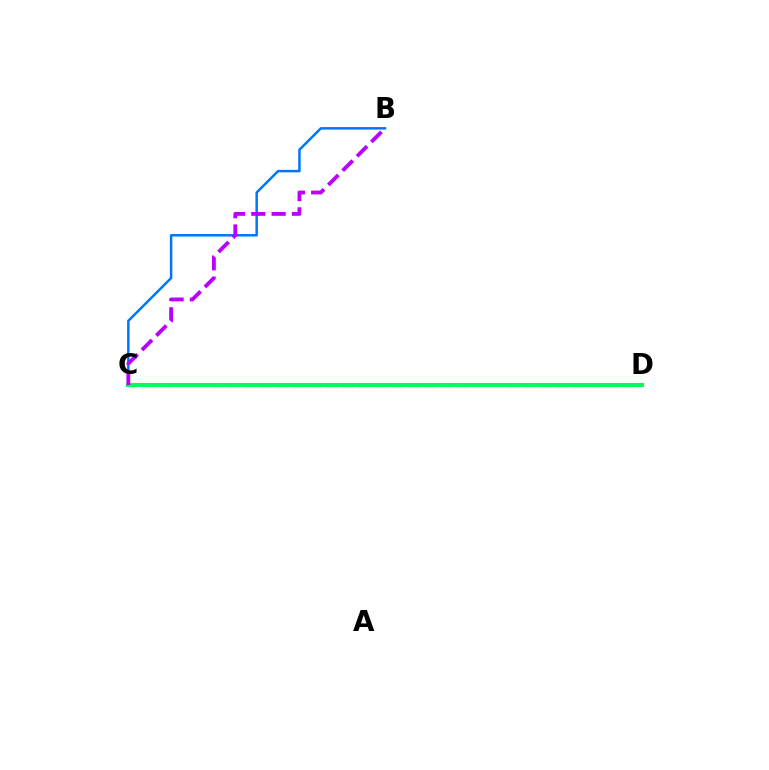{('C', 'D'): [{'color': '#d1ff00', 'line_style': 'dashed', 'thickness': 2.09}, {'color': '#ff0000', 'line_style': 'dashed', 'thickness': 2.24}, {'color': '#00ff5c', 'line_style': 'solid', 'thickness': 2.9}], ('B', 'C'): [{'color': '#0074ff', 'line_style': 'solid', 'thickness': 1.78}, {'color': '#b900ff', 'line_style': 'dashed', 'thickness': 2.76}]}